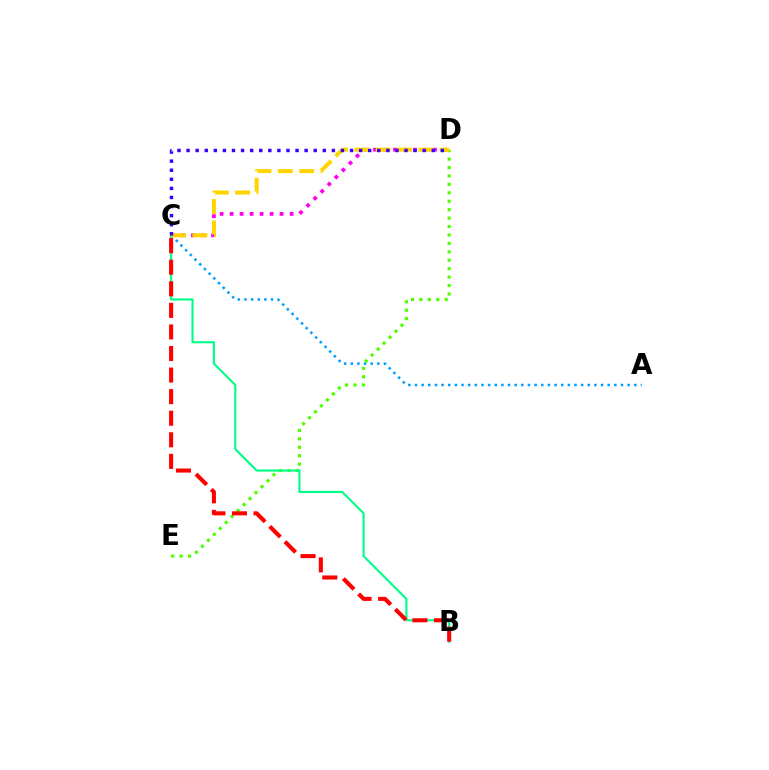{('A', 'C'): [{'color': '#009eff', 'line_style': 'dotted', 'thickness': 1.81}], ('D', 'E'): [{'color': '#4fff00', 'line_style': 'dotted', 'thickness': 2.29}], ('B', 'C'): [{'color': '#00ff86', 'line_style': 'solid', 'thickness': 1.53}, {'color': '#ff0000', 'line_style': 'dashed', 'thickness': 2.93}], ('C', 'D'): [{'color': '#ff00ed', 'line_style': 'dotted', 'thickness': 2.72}, {'color': '#ffd500', 'line_style': 'dashed', 'thickness': 2.9}, {'color': '#3700ff', 'line_style': 'dotted', 'thickness': 2.47}]}